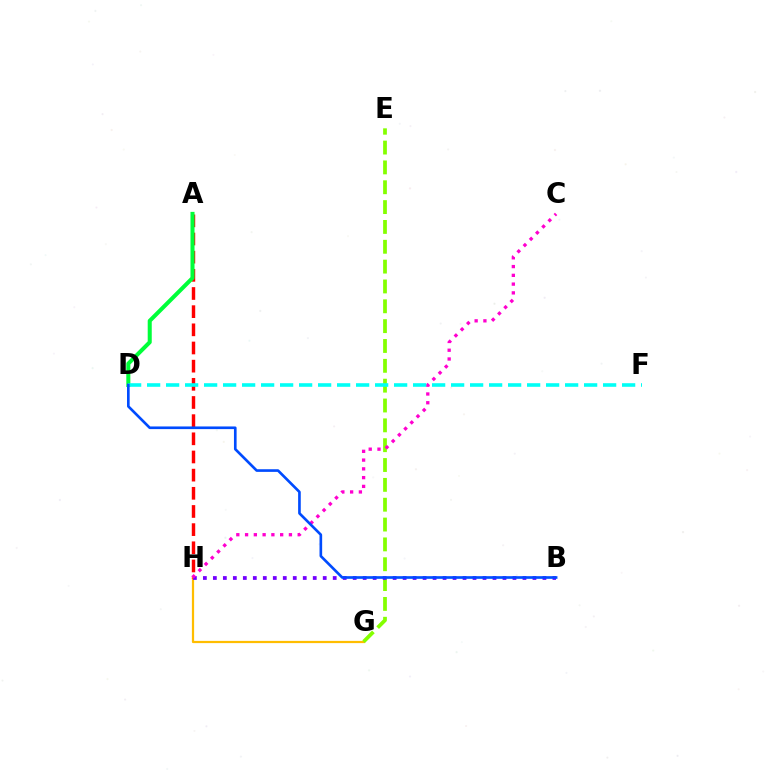{('G', 'H'): [{'color': '#ffbd00', 'line_style': 'solid', 'thickness': 1.6}], ('A', 'H'): [{'color': '#ff0000', 'line_style': 'dashed', 'thickness': 2.47}], ('E', 'G'): [{'color': '#84ff00', 'line_style': 'dashed', 'thickness': 2.7}], ('A', 'D'): [{'color': '#00ff39', 'line_style': 'solid', 'thickness': 2.91}], ('B', 'H'): [{'color': '#7200ff', 'line_style': 'dotted', 'thickness': 2.71}], ('C', 'H'): [{'color': '#ff00cf', 'line_style': 'dotted', 'thickness': 2.38}], ('D', 'F'): [{'color': '#00fff6', 'line_style': 'dashed', 'thickness': 2.58}], ('B', 'D'): [{'color': '#004bff', 'line_style': 'solid', 'thickness': 1.91}]}